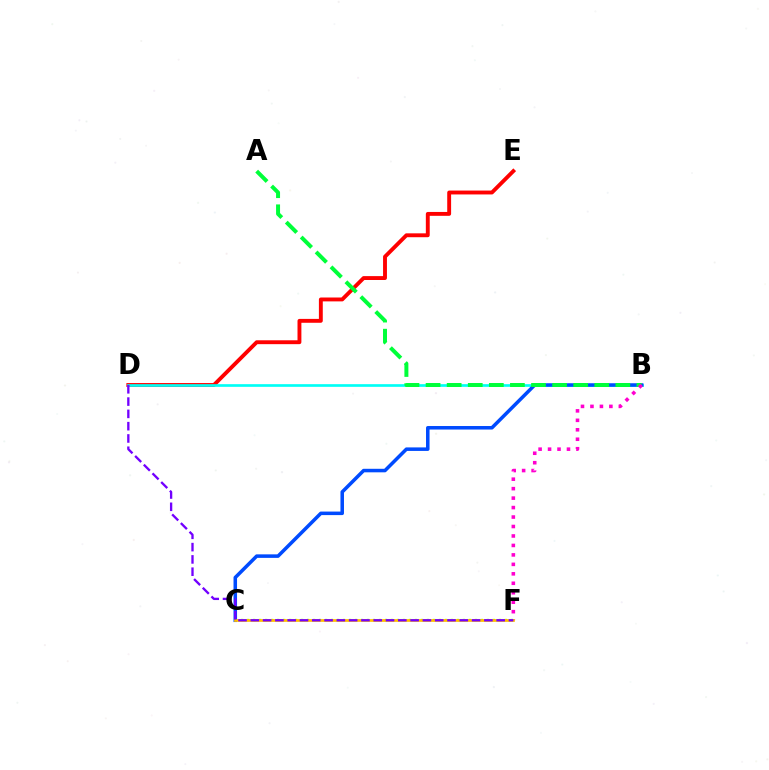{('C', 'F'): [{'color': '#84ff00', 'line_style': 'dotted', 'thickness': 1.63}, {'color': '#ffbd00', 'line_style': 'solid', 'thickness': 1.95}], ('D', 'E'): [{'color': '#ff0000', 'line_style': 'solid', 'thickness': 2.79}], ('B', 'D'): [{'color': '#00fff6', 'line_style': 'solid', 'thickness': 1.92}], ('B', 'C'): [{'color': '#004bff', 'line_style': 'solid', 'thickness': 2.54}], ('A', 'B'): [{'color': '#00ff39', 'line_style': 'dashed', 'thickness': 2.86}], ('B', 'F'): [{'color': '#ff00cf', 'line_style': 'dotted', 'thickness': 2.57}], ('D', 'F'): [{'color': '#7200ff', 'line_style': 'dashed', 'thickness': 1.67}]}